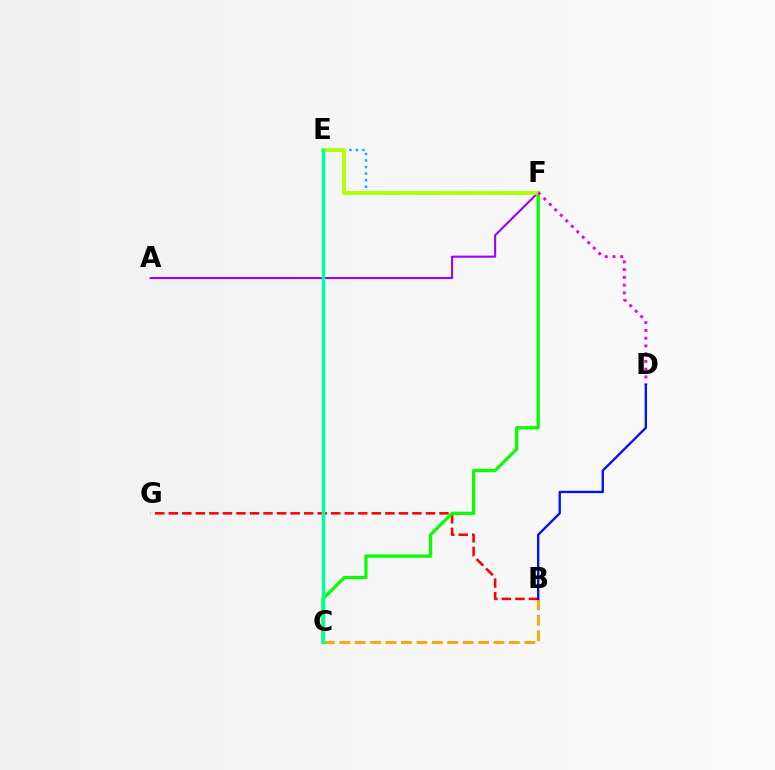{('E', 'F'): [{'color': '#00b5ff', 'line_style': 'dotted', 'thickness': 1.78}, {'color': '#b3ff00', 'line_style': 'solid', 'thickness': 2.78}], ('B', 'G'): [{'color': '#ff0000', 'line_style': 'dashed', 'thickness': 1.84}], ('A', 'F'): [{'color': '#9b00ff', 'line_style': 'solid', 'thickness': 1.51}], ('C', 'F'): [{'color': '#08ff00', 'line_style': 'solid', 'thickness': 2.34}], ('B', 'C'): [{'color': '#ffa500', 'line_style': 'dashed', 'thickness': 2.1}], ('C', 'E'): [{'color': '#00ff9d', 'line_style': 'solid', 'thickness': 2.5}], ('D', 'F'): [{'color': '#ff00bd', 'line_style': 'dotted', 'thickness': 2.11}], ('B', 'D'): [{'color': '#0010ff', 'line_style': 'solid', 'thickness': 1.68}]}